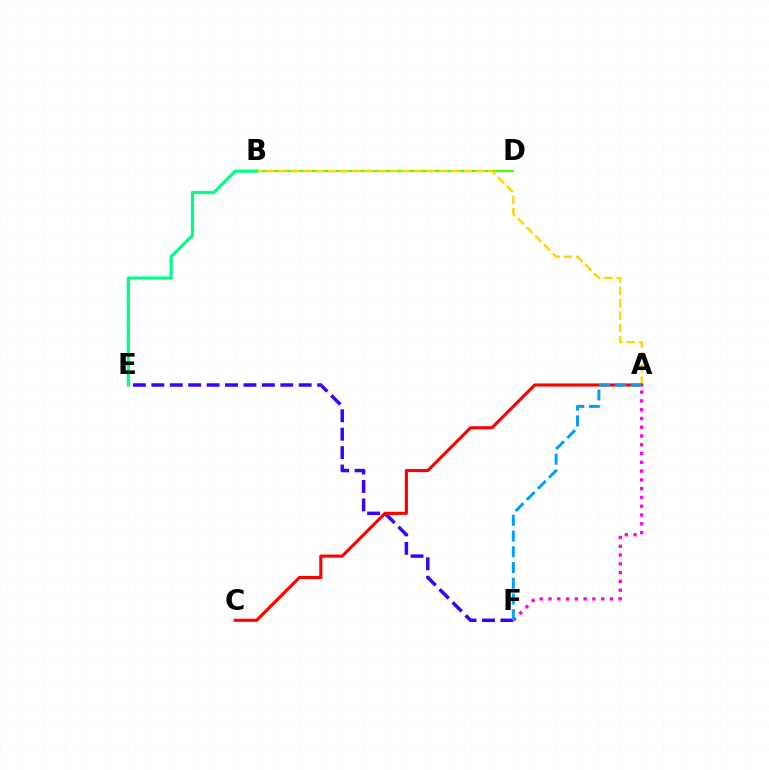{('E', 'F'): [{'color': '#3700ff', 'line_style': 'dashed', 'thickness': 2.5}], ('B', 'D'): [{'color': '#4fff00', 'line_style': 'solid', 'thickness': 1.58}], ('A', 'F'): [{'color': '#ff00ed', 'line_style': 'dotted', 'thickness': 2.38}, {'color': '#009eff', 'line_style': 'dashed', 'thickness': 2.14}], ('A', 'B'): [{'color': '#ffd500', 'line_style': 'dashed', 'thickness': 1.68}], ('A', 'C'): [{'color': '#ff0000', 'line_style': 'solid', 'thickness': 2.25}], ('B', 'E'): [{'color': '#00ff86', 'line_style': 'solid', 'thickness': 2.3}]}